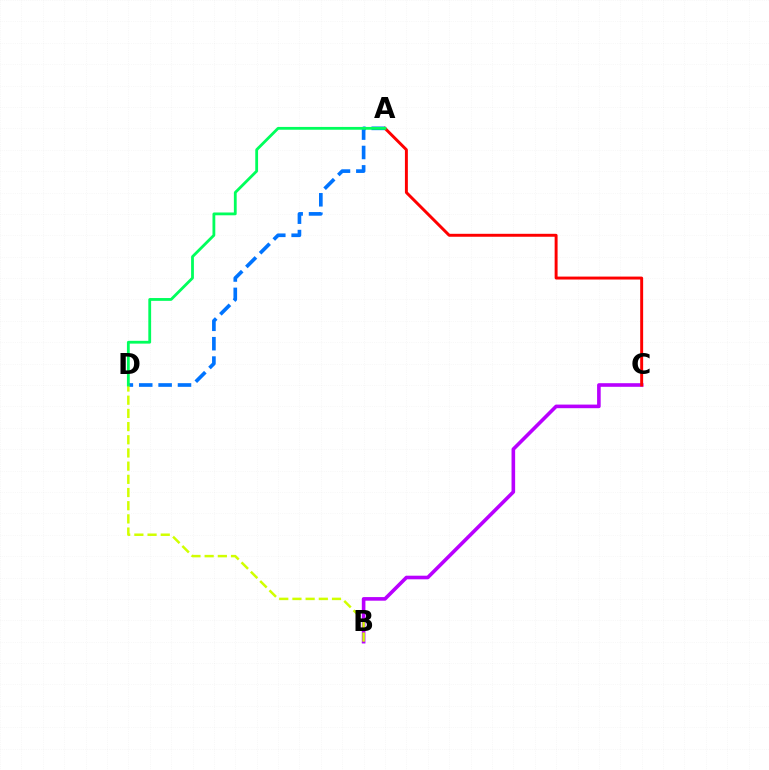{('B', 'C'): [{'color': '#b900ff', 'line_style': 'solid', 'thickness': 2.6}], ('A', 'D'): [{'color': '#0074ff', 'line_style': 'dashed', 'thickness': 2.63}, {'color': '#00ff5c', 'line_style': 'solid', 'thickness': 2.02}], ('B', 'D'): [{'color': '#d1ff00', 'line_style': 'dashed', 'thickness': 1.79}], ('A', 'C'): [{'color': '#ff0000', 'line_style': 'solid', 'thickness': 2.12}]}